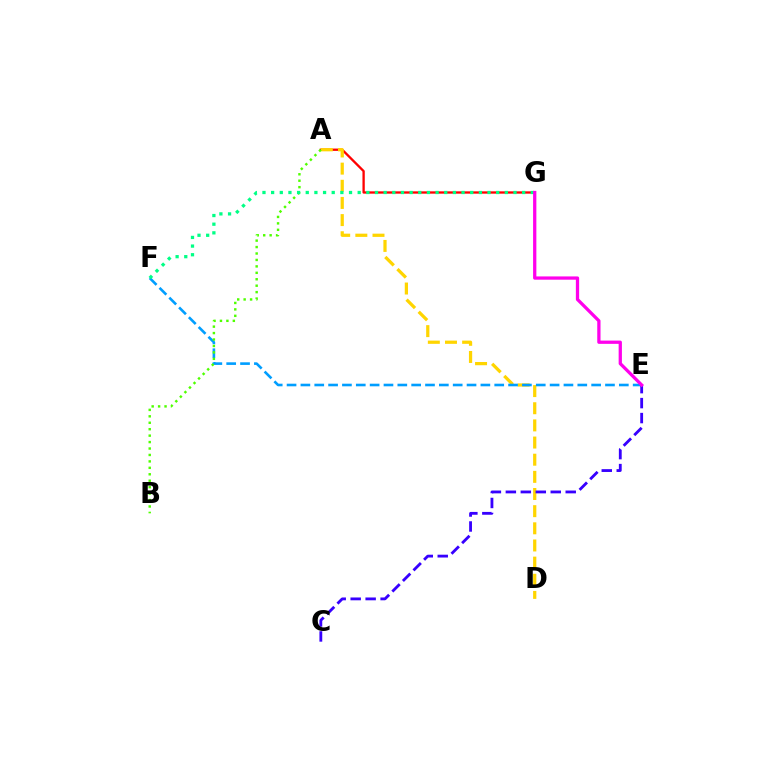{('A', 'G'): [{'color': '#ff0000', 'line_style': 'solid', 'thickness': 1.67}], ('A', 'D'): [{'color': '#ffd500', 'line_style': 'dashed', 'thickness': 2.33}], ('E', 'F'): [{'color': '#009eff', 'line_style': 'dashed', 'thickness': 1.88}], ('A', 'B'): [{'color': '#4fff00', 'line_style': 'dotted', 'thickness': 1.75}], ('F', 'G'): [{'color': '#00ff86', 'line_style': 'dotted', 'thickness': 2.35}], ('C', 'E'): [{'color': '#3700ff', 'line_style': 'dashed', 'thickness': 2.03}], ('E', 'G'): [{'color': '#ff00ed', 'line_style': 'solid', 'thickness': 2.35}]}